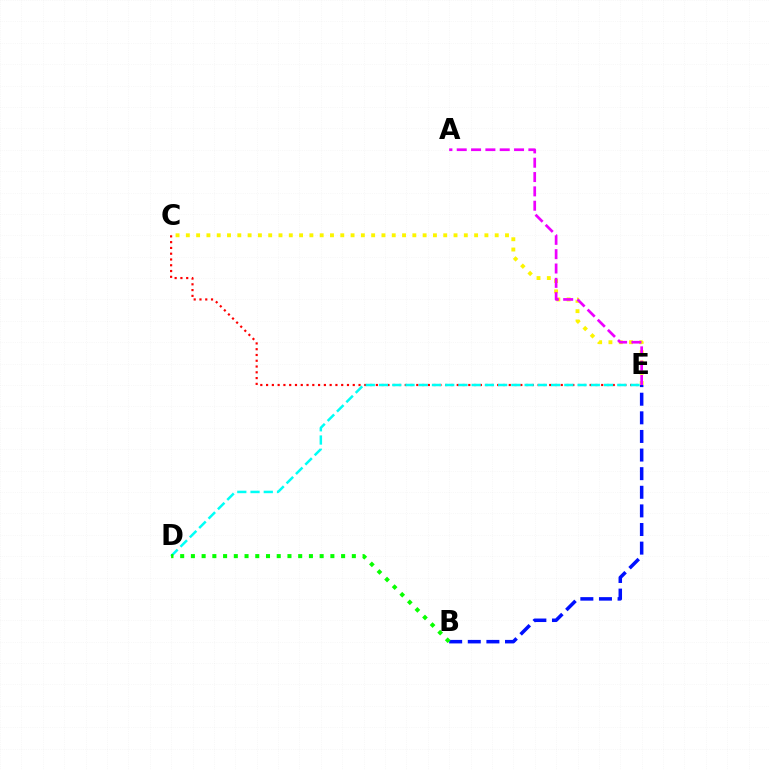{('C', 'E'): [{'color': '#fcf500', 'line_style': 'dotted', 'thickness': 2.8}, {'color': '#ff0000', 'line_style': 'dotted', 'thickness': 1.57}], ('B', 'E'): [{'color': '#0010ff', 'line_style': 'dashed', 'thickness': 2.53}], ('D', 'E'): [{'color': '#00fff6', 'line_style': 'dashed', 'thickness': 1.8}], ('A', 'E'): [{'color': '#ee00ff', 'line_style': 'dashed', 'thickness': 1.95}], ('B', 'D'): [{'color': '#08ff00', 'line_style': 'dotted', 'thickness': 2.92}]}